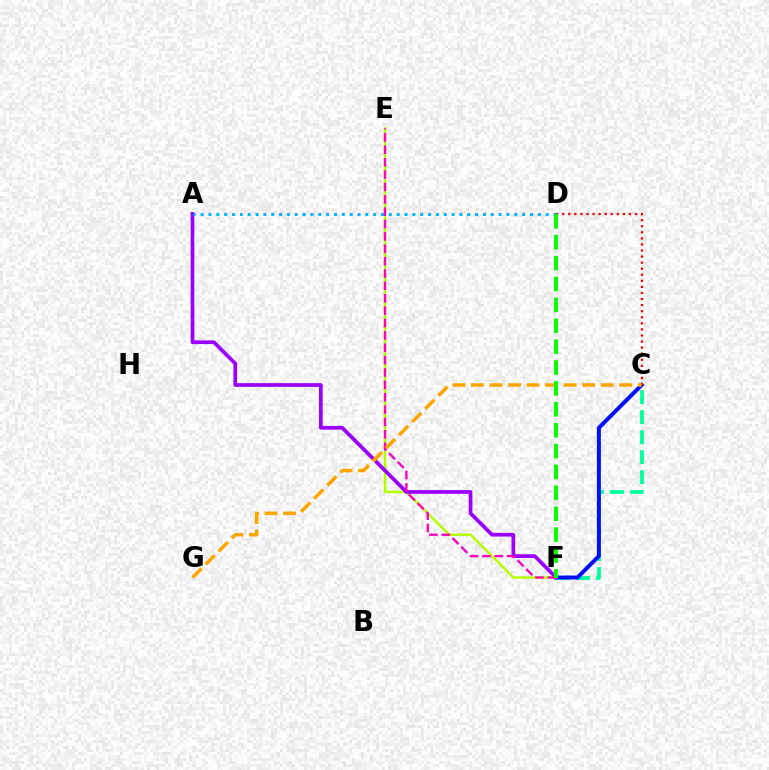{('C', 'F'): [{'color': '#00ff9d', 'line_style': 'dashed', 'thickness': 2.72}, {'color': '#0010ff', 'line_style': 'solid', 'thickness': 2.87}], ('E', 'F'): [{'color': '#b3ff00', 'line_style': 'solid', 'thickness': 1.78}, {'color': '#ff00bd', 'line_style': 'dashed', 'thickness': 1.68}], ('C', 'D'): [{'color': '#ff0000', 'line_style': 'dotted', 'thickness': 1.65}], ('A', 'F'): [{'color': '#9b00ff', 'line_style': 'solid', 'thickness': 2.67}], ('A', 'D'): [{'color': '#00b5ff', 'line_style': 'dotted', 'thickness': 2.13}], ('C', 'G'): [{'color': '#ffa500', 'line_style': 'dashed', 'thickness': 2.52}], ('D', 'F'): [{'color': '#08ff00', 'line_style': 'dashed', 'thickness': 2.84}]}